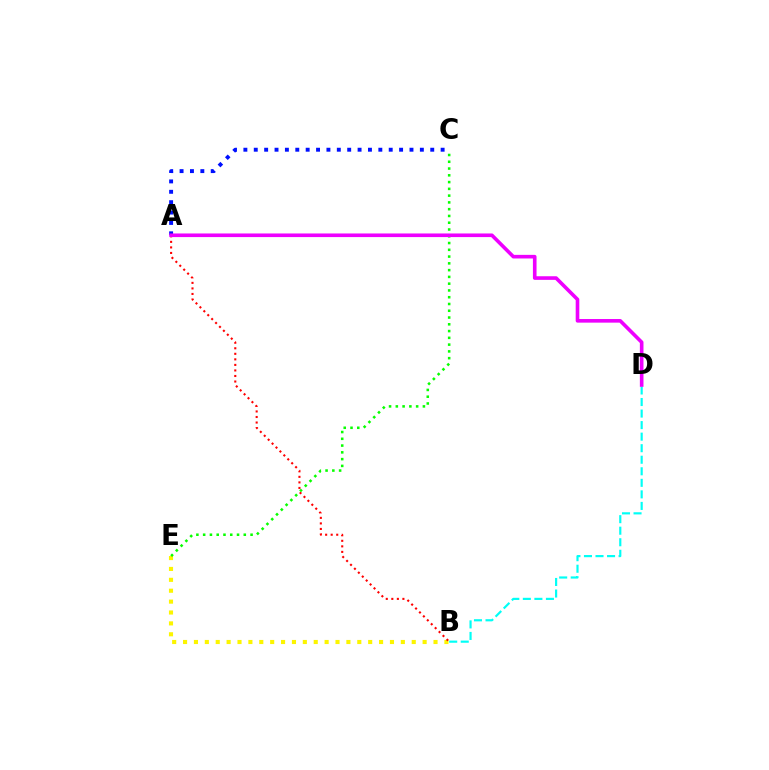{('B', 'E'): [{'color': '#fcf500', 'line_style': 'dotted', 'thickness': 2.96}], ('A', 'C'): [{'color': '#0010ff', 'line_style': 'dotted', 'thickness': 2.82}], ('A', 'B'): [{'color': '#ff0000', 'line_style': 'dotted', 'thickness': 1.51}], ('B', 'D'): [{'color': '#00fff6', 'line_style': 'dashed', 'thickness': 1.57}], ('C', 'E'): [{'color': '#08ff00', 'line_style': 'dotted', 'thickness': 1.84}], ('A', 'D'): [{'color': '#ee00ff', 'line_style': 'solid', 'thickness': 2.61}]}